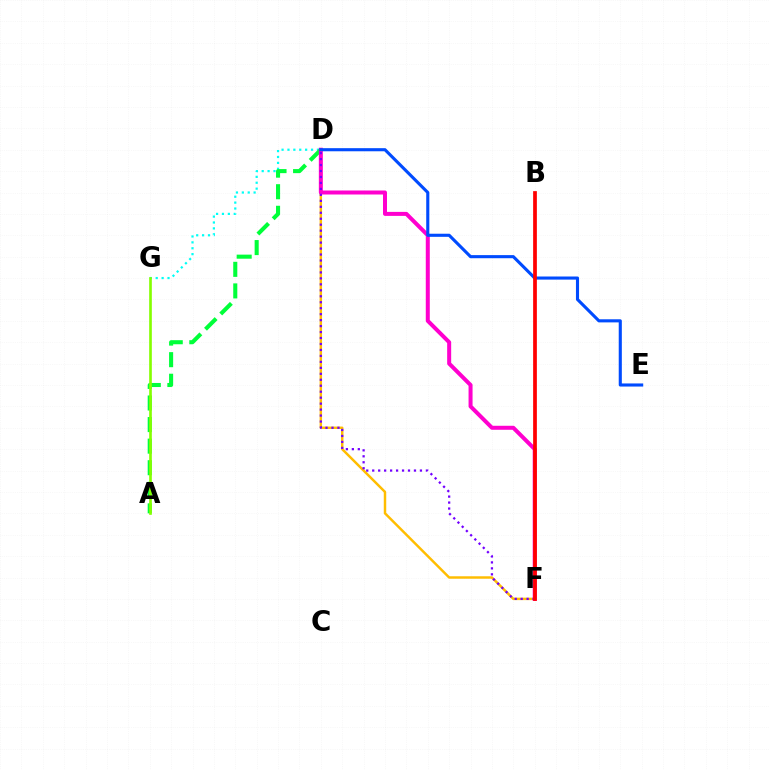{('D', 'G'): [{'color': '#00fff6', 'line_style': 'dotted', 'thickness': 1.6}], ('A', 'D'): [{'color': '#00ff39', 'line_style': 'dashed', 'thickness': 2.93}], ('A', 'G'): [{'color': '#84ff00', 'line_style': 'solid', 'thickness': 1.91}], ('D', 'F'): [{'color': '#ffbd00', 'line_style': 'solid', 'thickness': 1.77}, {'color': '#ff00cf', 'line_style': 'solid', 'thickness': 2.88}, {'color': '#7200ff', 'line_style': 'dotted', 'thickness': 1.62}], ('D', 'E'): [{'color': '#004bff', 'line_style': 'solid', 'thickness': 2.24}], ('B', 'F'): [{'color': '#ff0000', 'line_style': 'solid', 'thickness': 2.68}]}